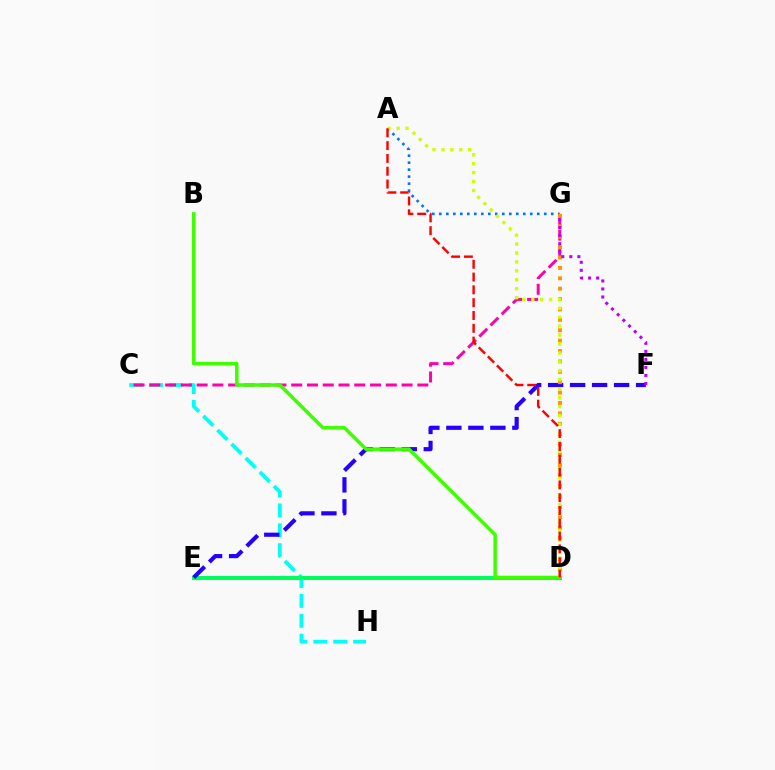{('C', 'H'): [{'color': '#00fff6', 'line_style': 'dashed', 'thickness': 2.7}], ('A', 'G'): [{'color': '#0074ff', 'line_style': 'dotted', 'thickness': 1.9}], ('C', 'G'): [{'color': '#ff00ac', 'line_style': 'dashed', 'thickness': 2.14}], ('D', 'E'): [{'color': '#00ff5c', 'line_style': 'solid', 'thickness': 2.9}], ('E', 'F'): [{'color': '#2500ff', 'line_style': 'dashed', 'thickness': 2.99}], ('D', 'G'): [{'color': '#ff9400', 'line_style': 'dotted', 'thickness': 2.82}], ('B', 'D'): [{'color': '#3dff00', 'line_style': 'solid', 'thickness': 2.52}], ('A', 'D'): [{'color': '#d1ff00', 'line_style': 'dotted', 'thickness': 2.43}, {'color': '#ff0000', 'line_style': 'dashed', 'thickness': 1.74}], ('F', 'G'): [{'color': '#b900ff', 'line_style': 'dotted', 'thickness': 2.18}]}